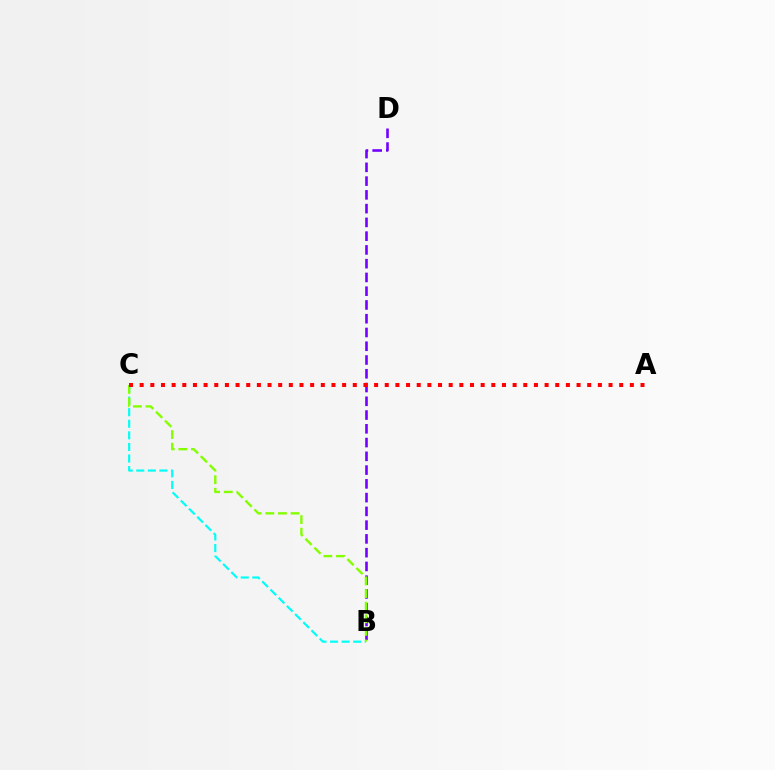{('B', 'C'): [{'color': '#00fff6', 'line_style': 'dashed', 'thickness': 1.57}, {'color': '#84ff00', 'line_style': 'dashed', 'thickness': 1.71}], ('B', 'D'): [{'color': '#7200ff', 'line_style': 'dashed', 'thickness': 1.87}], ('A', 'C'): [{'color': '#ff0000', 'line_style': 'dotted', 'thickness': 2.9}]}